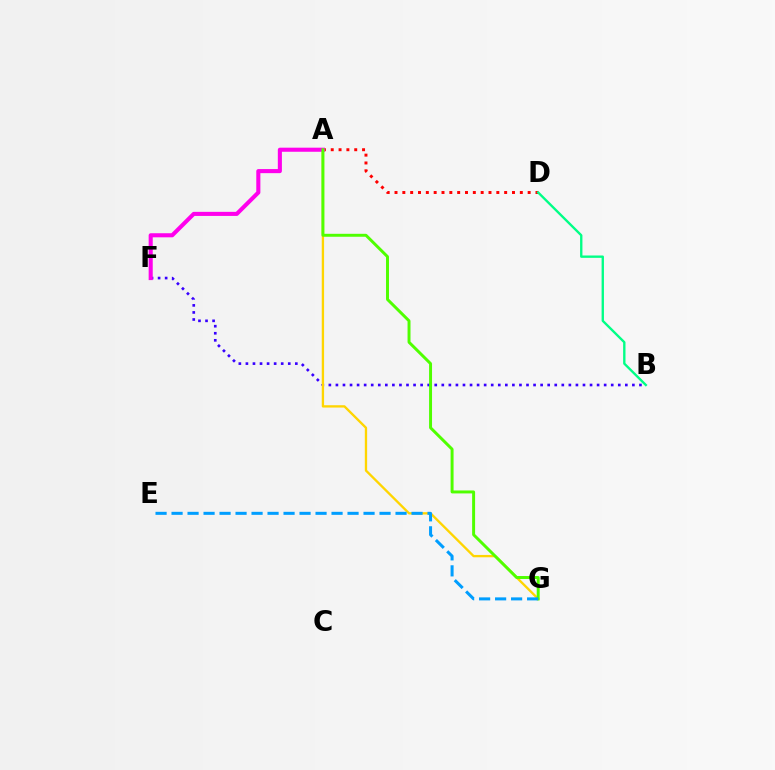{('A', 'D'): [{'color': '#ff0000', 'line_style': 'dotted', 'thickness': 2.13}], ('B', 'F'): [{'color': '#3700ff', 'line_style': 'dotted', 'thickness': 1.92}], ('A', 'G'): [{'color': '#ffd500', 'line_style': 'solid', 'thickness': 1.68}, {'color': '#4fff00', 'line_style': 'solid', 'thickness': 2.13}], ('B', 'D'): [{'color': '#00ff86', 'line_style': 'solid', 'thickness': 1.69}], ('A', 'F'): [{'color': '#ff00ed', 'line_style': 'solid', 'thickness': 2.94}], ('E', 'G'): [{'color': '#009eff', 'line_style': 'dashed', 'thickness': 2.17}]}